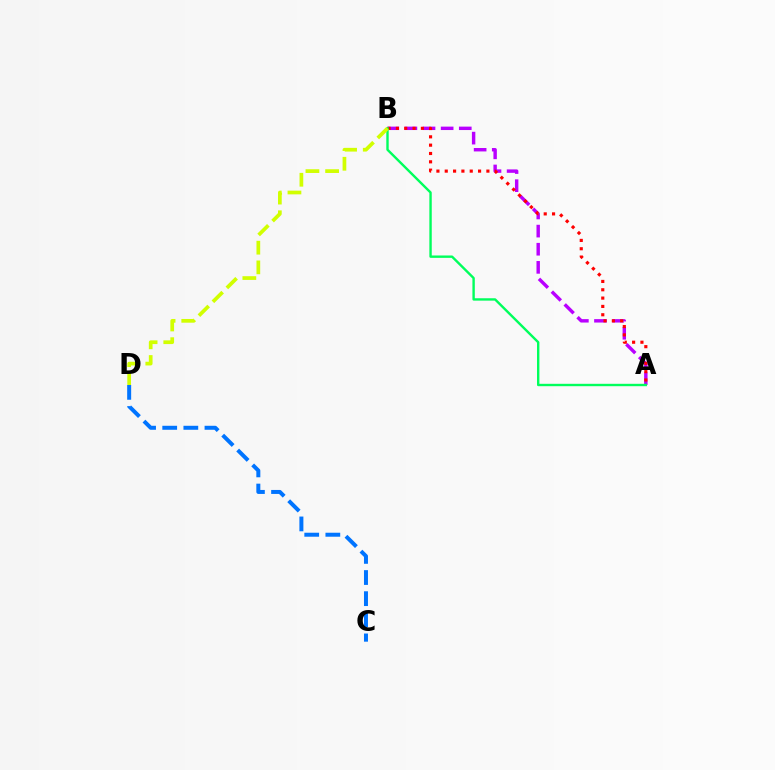{('A', 'B'): [{'color': '#b900ff', 'line_style': 'dashed', 'thickness': 2.46}, {'color': '#ff0000', 'line_style': 'dotted', 'thickness': 2.26}, {'color': '#00ff5c', 'line_style': 'solid', 'thickness': 1.72}], ('C', 'D'): [{'color': '#0074ff', 'line_style': 'dashed', 'thickness': 2.87}], ('B', 'D'): [{'color': '#d1ff00', 'line_style': 'dashed', 'thickness': 2.67}]}